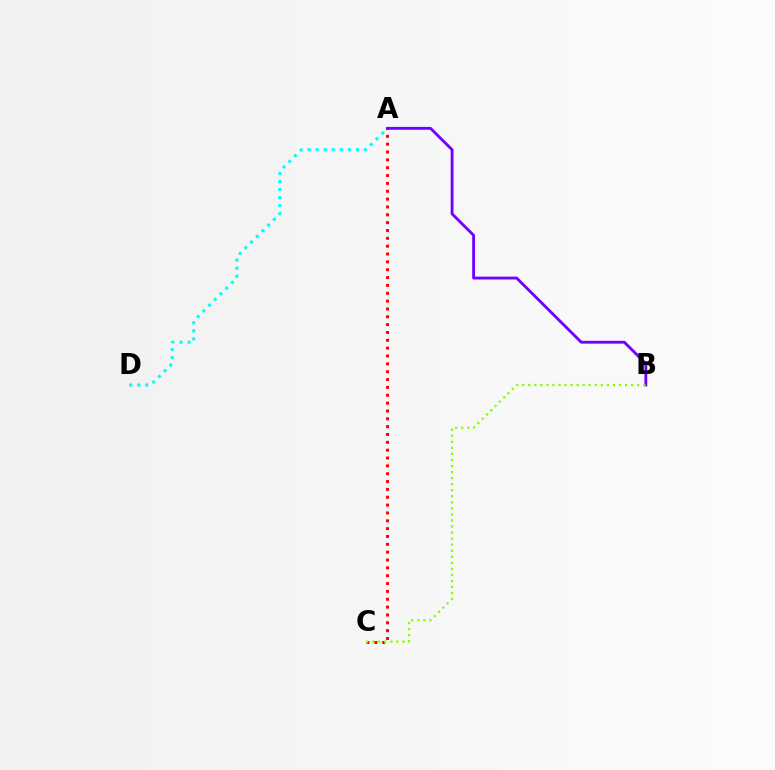{('A', 'D'): [{'color': '#00fff6', 'line_style': 'dotted', 'thickness': 2.19}], ('A', 'C'): [{'color': '#ff0000', 'line_style': 'dotted', 'thickness': 2.13}], ('A', 'B'): [{'color': '#7200ff', 'line_style': 'solid', 'thickness': 2.05}], ('B', 'C'): [{'color': '#84ff00', 'line_style': 'dotted', 'thickness': 1.64}]}